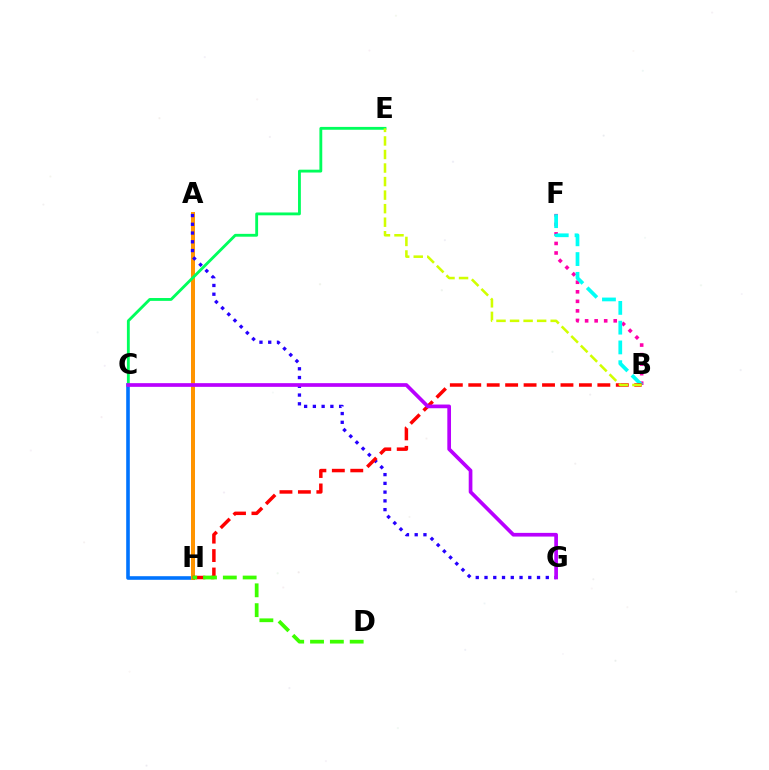{('C', 'H'): [{'color': '#0074ff', 'line_style': 'solid', 'thickness': 2.59}], ('B', 'F'): [{'color': '#ff00ac', 'line_style': 'dotted', 'thickness': 2.59}, {'color': '#00fff6', 'line_style': 'dashed', 'thickness': 2.69}], ('A', 'H'): [{'color': '#ff9400', 'line_style': 'solid', 'thickness': 2.88}], ('A', 'G'): [{'color': '#2500ff', 'line_style': 'dotted', 'thickness': 2.38}], ('C', 'E'): [{'color': '#00ff5c', 'line_style': 'solid', 'thickness': 2.05}], ('B', 'H'): [{'color': '#ff0000', 'line_style': 'dashed', 'thickness': 2.51}], ('D', 'H'): [{'color': '#3dff00', 'line_style': 'dashed', 'thickness': 2.69}], ('B', 'E'): [{'color': '#d1ff00', 'line_style': 'dashed', 'thickness': 1.84}], ('C', 'G'): [{'color': '#b900ff', 'line_style': 'solid', 'thickness': 2.66}]}